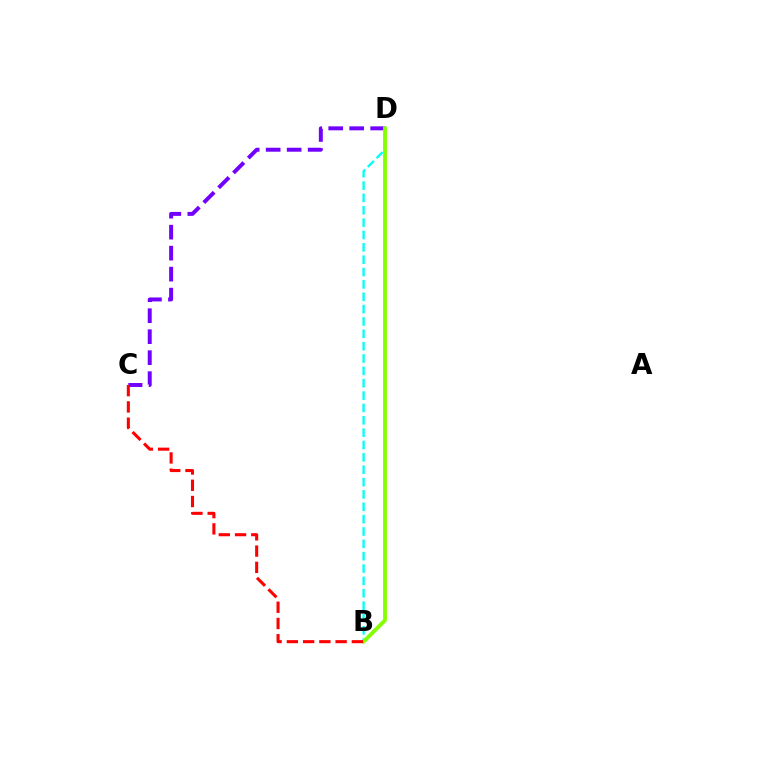{('B', 'D'): [{'color': '#00fff6', 'line_style': 'dashed', 'thickness': 1.68}, {'color': '#84ff00', 'line_style': 'solid', 'thickness': 2.76}], ('C', 'D'): [{'color': '#7200ff', 'line_style': 'dashed', 'thickness': 2.85}], ('B', 'C'): [{'color': '#ff0000', 'line_style': 'dashed', 'thickness': 2.21}]}